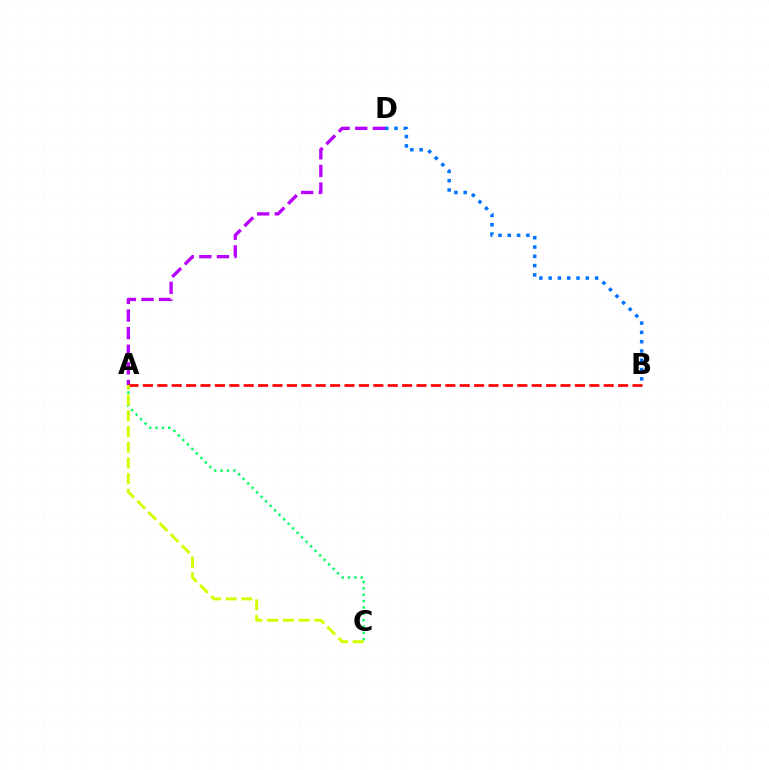{('A', 'D'): [{'color': '#b900ff', 'line_style': 'dashed', 'thickness': 2.39}], ('A', 'B'): [{'color': '#ff0000', 'line_style': 'dashed', 'thickness': 1.96}], ('A', 'C'): [{'color': '#00ff5c', 'line_style': 'dotted', 'thickness': 1.73}, {'color': '#d1ff00', 'line_style': 'dashed', 'thickness': 2.14}], ('B', 'D'): [{'color': '#0074ff', 'line_style': 'dotted', 'thickness': 2.52}]}